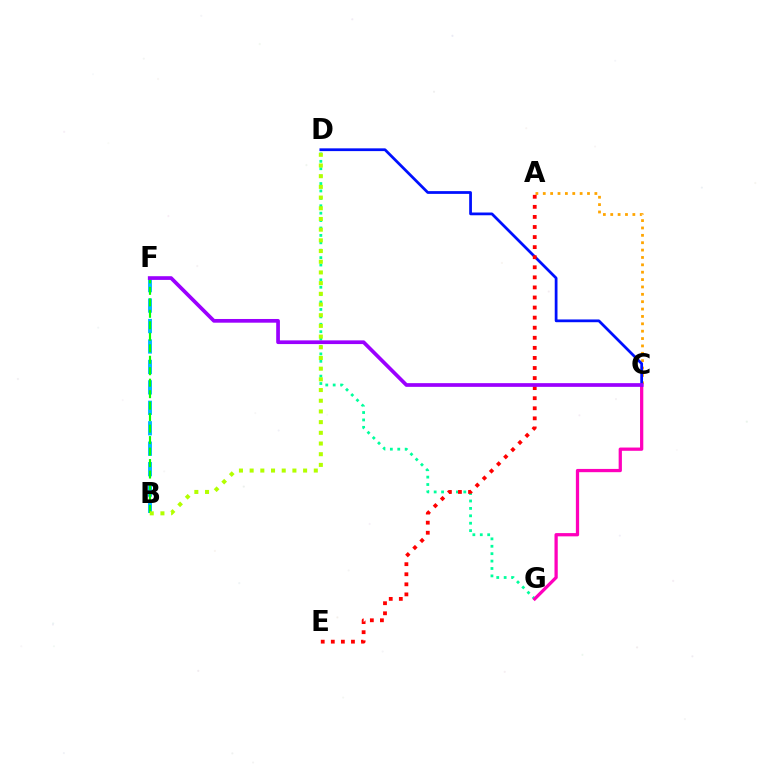{('B', 'F'): [{'color': '#00b5ff', 'line_style': 'dashed', 'thickness': 2.78}, {'color': '#08ff00', 'line_style': 'dashed', 'thickness': 1.56}], ('D', 'G'): [{'color': '#00ff9d', 'line_style': 'dotted', 'thickness': 2.01}], ('C', 'G'): [{'color': '#ff00bd', 'line_style': 'solid', 'thickness': 2.35}], ('A', 'C'): [{'color': '#ffa500', 'line_style': 'dotted', 'thickness': 2.0}], ('C', 'D'): [{'color': '#0010ff', 'line_style': 'solid', 'thickness': 1.98}], ('A', 'E'): [{'color': '#ff0000', 'line_style': 'dotted', 'thickness': 2.74}], ('B', 'D'): [{'color': '#b3ff00', 'line_style': 'dotted', 'thickness': 2.91}], ('C', 'F'): [{'color': '#9b00ff', 'line_style': 'solid', 'thickness': 2.67}]}